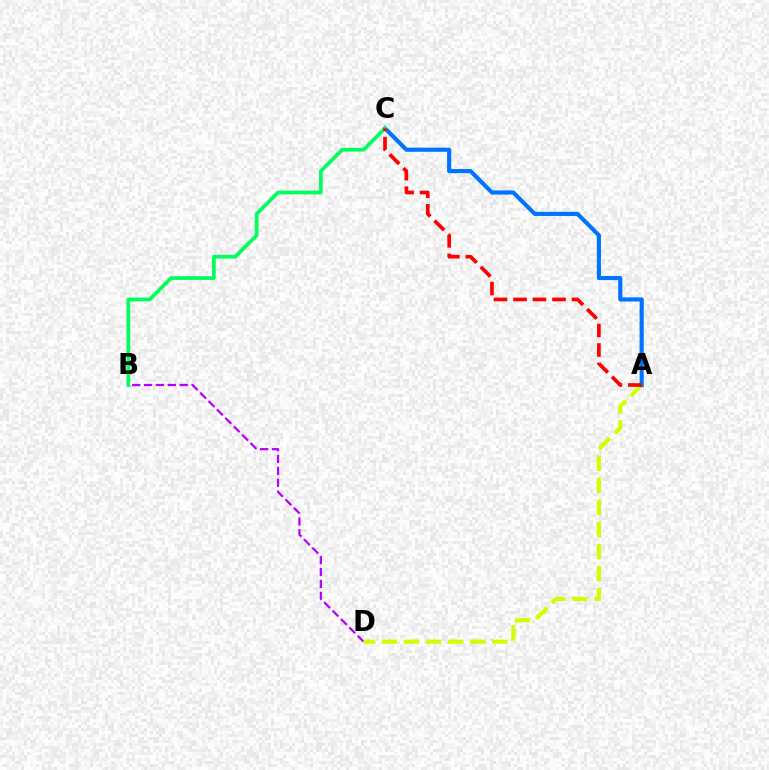{('B', 'D'): [{'color': '#b900ff', 'line_style': 'dashed', 'thickness': 1.61}], ('A', 'D'): [{'color': '#d1ff00', 'line_style': 'dashed', 'thickness': 3.0}], ('A', 'C'): [{'color': '#0074ff', 'line_style': 'solid', 'thickness': 2.98}, {'color': '#ff0000', 'line_style': 'dashed', 'thickness': 2.65}], ('B', 'C'): [{'color': '#00ff5c', 'line_style': 'solid', 'thickness': 2.68}]}